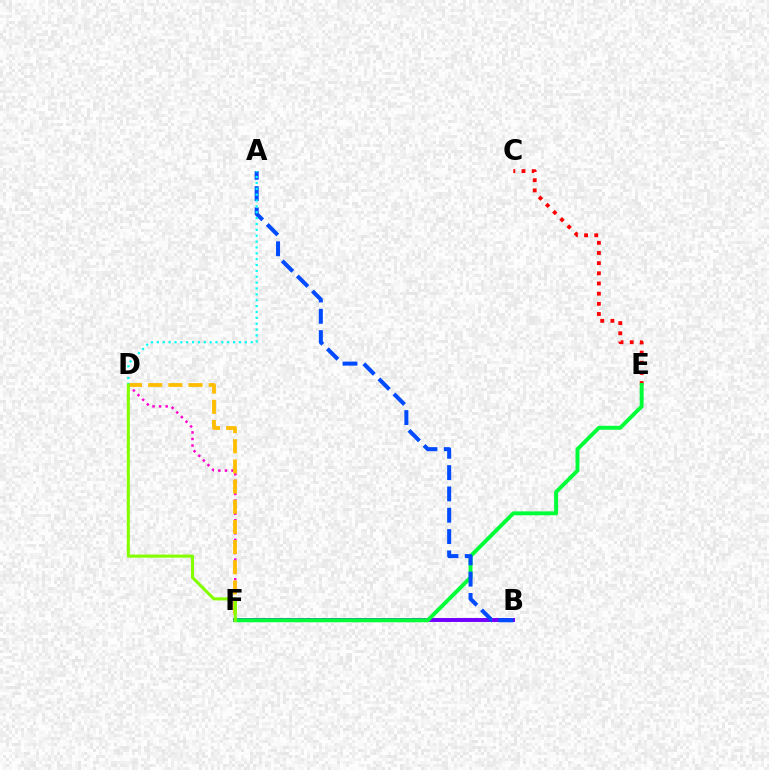{('D', 'F'): [{'color': '#ff00cf', 'line_style': 'dotted', 'thickness': 1.78}, {'color': '#ffbd00', 'line_style': 'dashed', 'thickness': 2.74}, {'color': '#84ff00', 'line_style': 'solid', 'thickness': 2.2}], ('C', 'E'): [{'color': '#ff0000', 'line_style': 'dotted', 'thickness': 2.76}], ('B', 'F'): [{'color': '#7200ff', 'line_style': 'solid', 'thickness': 2.83}], ('E', 'F'): [{'color': '#00ff39', 'line_style': 'solid', 'thickness': 2.83}], ('A', 'B'): [{'color': '#004bff', 'line_style': 'dashed', 'thickness': 2.9}], ('A', 'D'): [{'color': '#00fff6', 'line_style': 'dotted', 'thickness': 1.59}]}